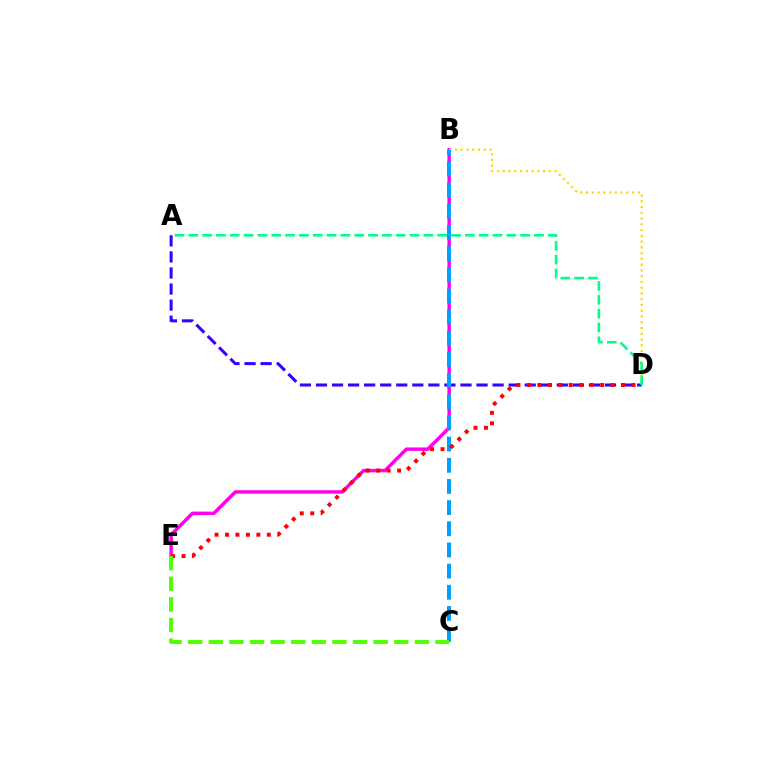{('B', 'E'): [{'color': '#ff00ed', 'line_style': 'solid', 'thickness': 2.49}], ('B', 'D'): [{'color': '#ffd500', 'line_style': 'dotted', 'thickness': 1.57}], ('A', 'D'): [{'color': '#3700ff', 'line_style': 'dashed', 'thickness': 2.18}, {'color': '#00ff86', 'line_style': 'dashed', 'thickness': 1.88}], ('B', 'C'): [{'color': '#009eff', 'line_style': 'dashed', 'thickness': 2.88}], ('D', 'E'): [{'color': '#ff0000', 'line_style': 'dotted', 'thickness': 2.84}], ('C', 'E'): [{'color': '#4fff00', 'line_style': 'dashed', 'thickness': 2.8}]}